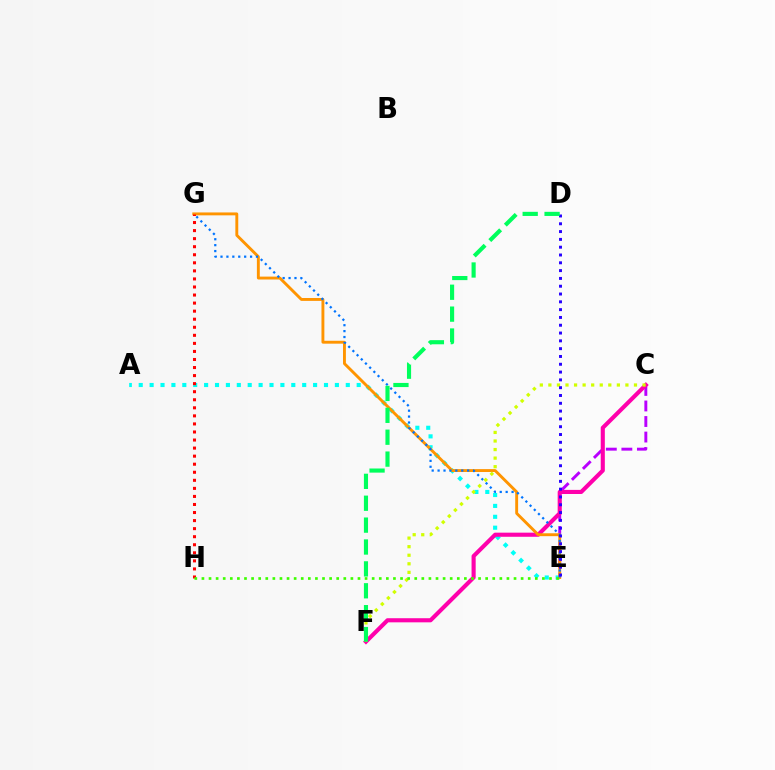{('A', 'E'): [{'color': '#00fff6', 'line_style': 'dotted', 'thickness': 2.96}], ('C', 'E'): [{'color': '#b900ff', 'line_style': 'dashed', 'thickness': 2.11}], ('C', 'F'): [{'color': '#ff00ac', 'line_style': 'solid', 'thickness': 2.96}, {'color': '#d1ff00', 'line_style': 'dotted', 'thickness': 2.33}], ('E', 'G'): [{'color': '#ff9400', 'line_style': 'solid', 'thickness': 2.08}, {'color': '#0074ff', 'line_style': 'dotted', 'thickness': 1.61}], ('G', 'H'): [{'color': '#ff0000', 'line_style': 'dotted', 'thickness': 2.19}], ('D', 'E'): [{'color': '#2500ff', 'line_style': 'dotted', 'thickness': 2.12}], ('D', 'F'): [{'color': '#00ff5c', 'line_style': 'dashed', 'thickness': 2.97}], ('E', 'H'): [{'color': '#3dff00', 'line_style': 'dotted', 'thickness': 1.93}]}